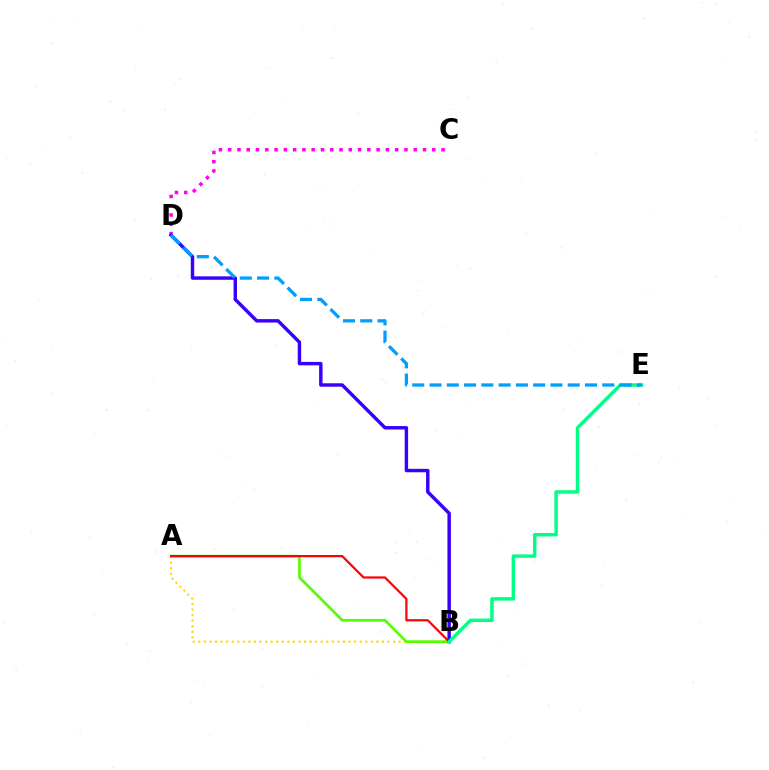{('A', 'B'): [{'color': '#ffd500', 'line_style': 'dotted', 'thickness': 1.51}, {'color': '#4fff00', 'line_style': 'solid', 'thickness': 1.91}, {'color': '#ff0000', 'line_style': 'solid', 'thickness': 1.6}], ('C', 'D'): [{'color': '#ff00ed', 'line_style': 'dotted', 'thickness': 2.52}], ('B', 'D'): [{'color': '#3700ff', 'line_style': 'solid', 'thickness': 2.47}], ('B', 'E'): [{'color': '#00ff86', 'line_style': 'solid', 'thickness': 2.47}], ('D', 'E'): [{'color': '#009eff', 'line_style': 'dashed', 'thickness': 2.35}]}